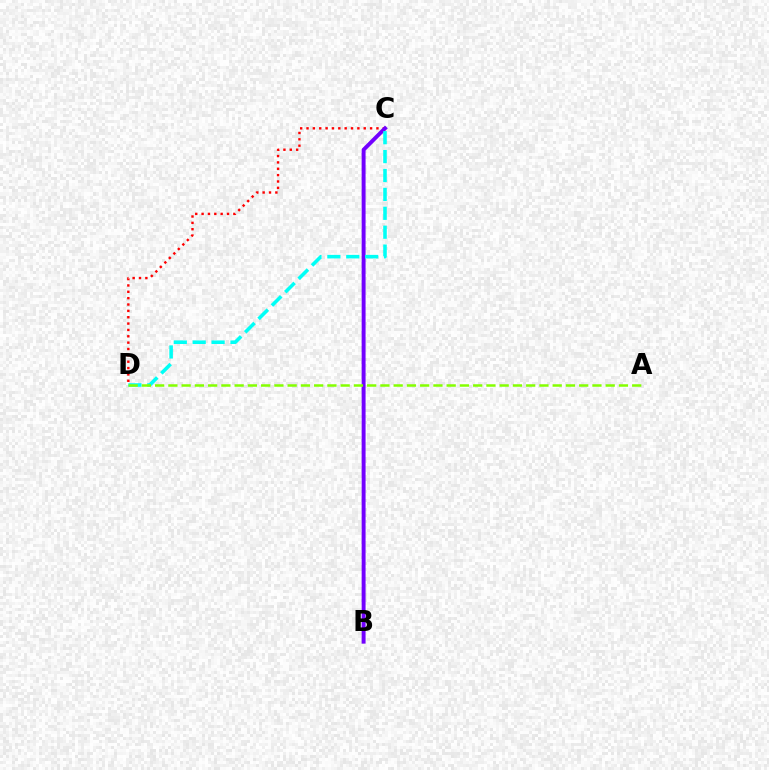{('C', 'D'): [{'color': '#ff0000', 'line_style': 'dotted', 'thickness': 1.73}, {'color': '#00fff6', 'line_style': 'dashed', 'thickness': 2.57}], ('B', 'C'): [{'color': '#7200ff', 'line_style': 'solid', 'thickness': 2.82}], ('A', 'D'): [{'color': '#84ff00', 'line_style': 'dashed', 'thickness': 1.8}]}